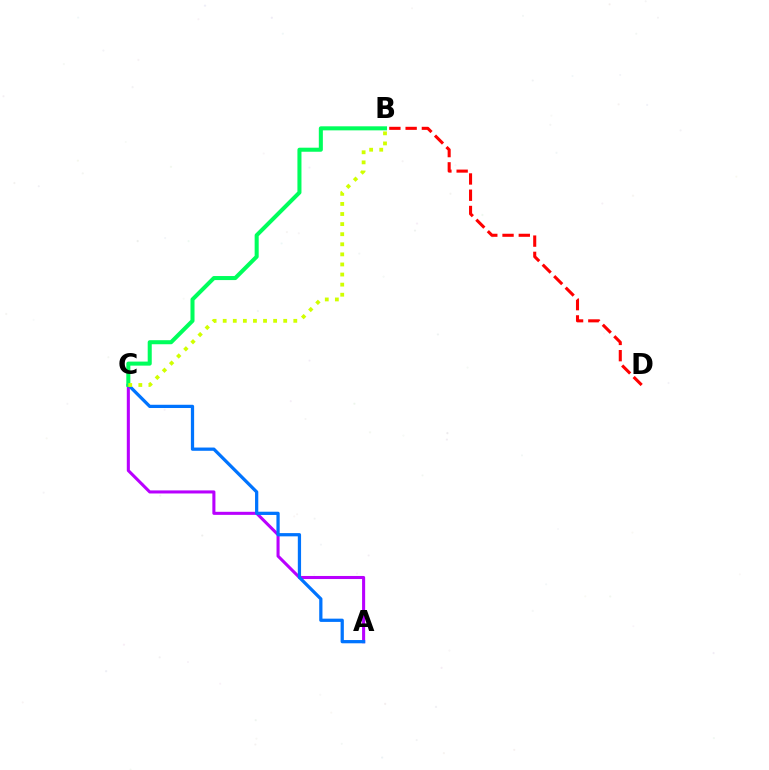{('B', 'D'): [{'color': '#ff0000', 'line_style': 'dashed', 'thickness': 2.21}], ('A', 'C'): [{'color': '#b900ff', 'line_style': 'solid', 'thickness': 2.21}, {'color': '#0074ff', 'line_style': 'solid', 'thickness': 2.34}], ('B', 'C'): [{'color': '#00ff5c', 'line_style': 'solid', 'thickness': 2.91}, {'color': '#d1ff00', 'line_style': 'dotted', 'thickness': 2.74}]}